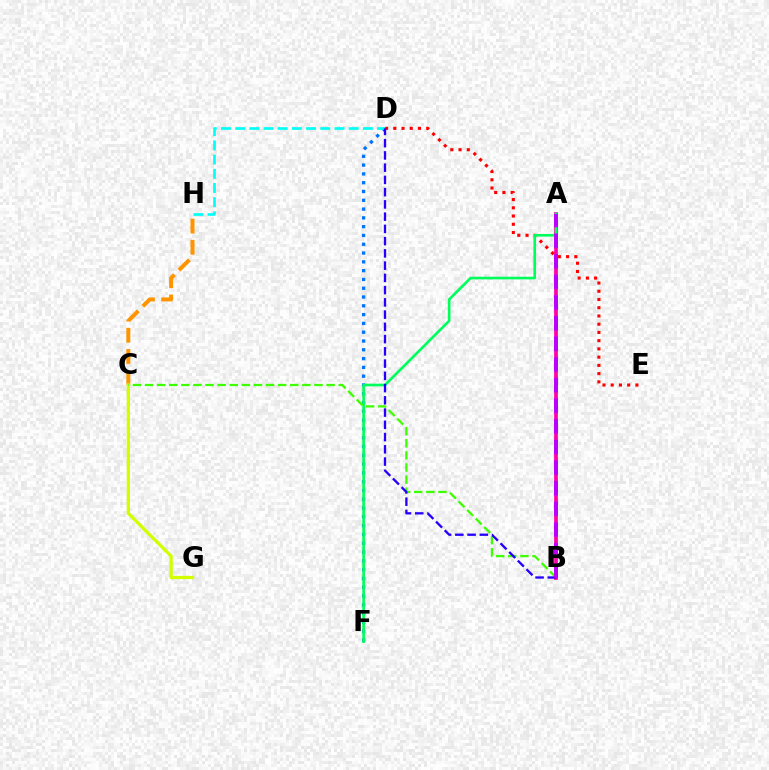{('A', 'B'): [{'color': '#ff00ac', 'line_style': 'solid', 'thickness': 2.68}, {'color': '#b900ff', 'line_style': 'dashed', 'thickness': 2.8}], ('C', 'H'): [{'color': '#ff9400', 'line_style': 'dashed', 'thickness': 2.88}], ('D', 'E'): [{'color': '#ff0000', 'line_style': 'dotted', 'thickness': 2.24}], ('C', 'G'): [{'color': '#d1ff00', 'line_style': 'solid', 'thickness': 2.35}], ('D', 'F'): [{'color': '#0074ff', 'line_style': 'dotted', 'thickness': 2.39}], ('A', 'F'): [{'color': '#00ff5c', 'line_style': 'solid', 'thickness': 1.91}], ('B', 'C'): [{'color': '#3dff00', 'line_style': 'dashed', 'thickness': 1.64}], ('D', 'H'): [{'color': '#00fff6', 'line_style': 'dashed', 'thickness': 1.93}], ('B', 'D'): [{'color': '#2500ff', 'line_style': 'dashed', 'thickness': 1.66}]}